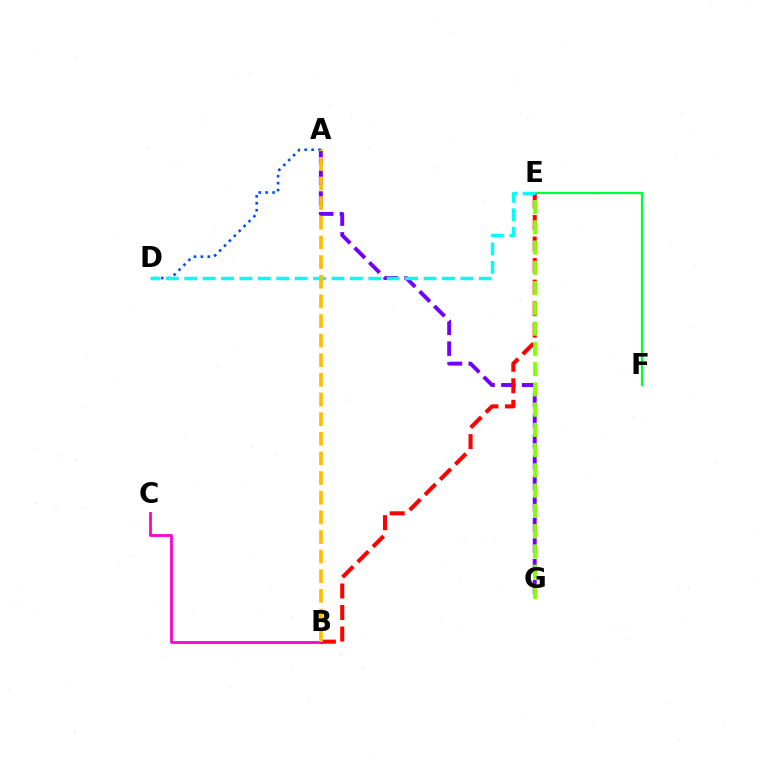{('B', 'C'): [{'color': '#ff00cf', 'line_style': 'solid', 'thickness': 2.01}], ('A', 'G'): [{'color': '#7200ff', 'line_style': 'dashed', 'thickness': 2.82}], ('E', 'F'): [{'color': '#00ff39', 'line_style': 'solid', 'thickness': 1.64}], ('B', 'E'): [{'color': '#ff0000', 'line_style': 'dashed', 'thickness': 2.92}], ('A', 'D'): [{'color': '#004bff', 'line_style': 'dotted', 'thickness': 1.88}], ('D', 'E'): [{'color': '#00fff6', 'line_style': 'dashed', 'thickness': 2.5}], ('E', 'G'): [{'color': '#84ff00', 'line_style': 'dashed', 'thickness': 2.75}], ('A', 'B'): [{'color': '#ffbd00', 'line_style': 'dashed', 'thickness': 2.67}]}